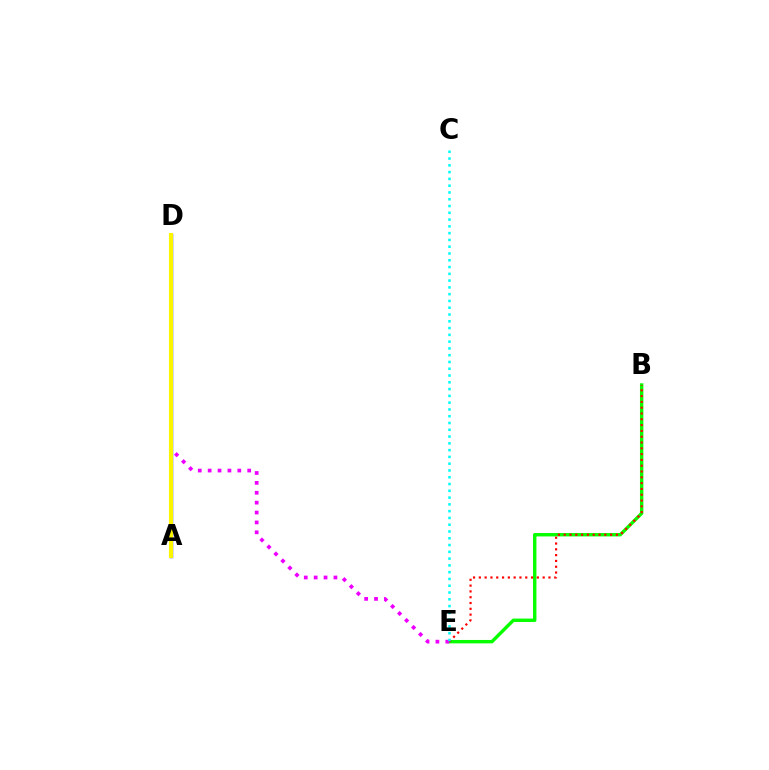{('A', 'D'): [{'color': '#0010ff', 'line_style': 'solid', 'thickness': 2.42}, {'color': '#fcf500', 'line_style': 'solid', 'thickness': 2.96}], ('B', 'E'): [{'color': '#08ff00', 'line_style': 'solid', 'thickness': 2.45}, {'color': '#ff0000', 'line_style': 'dotted', 'thickness': 1.58}], ('D', 'E'): [{'color': '#ee00ff', 'line_style': 'dotted', 'thickness': 2.69}], ('C', 'E'): [{'color': '#00fff6', 'line_style': 'dotted', 'thickness': 1.84}]}